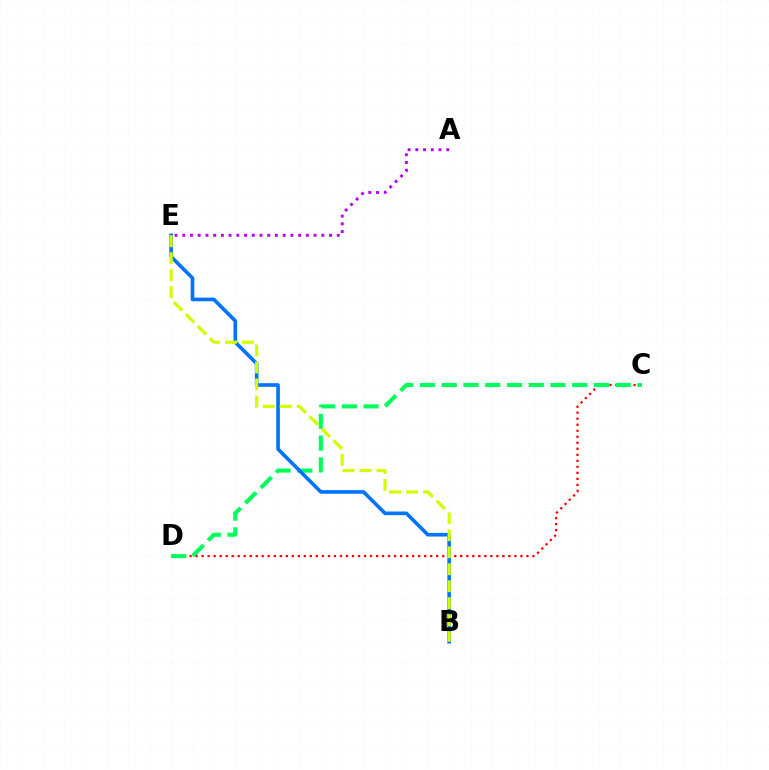{('C', 'D'): [{'color': '#ff0000', 'line_style': 'dotted', 'thickness': 1.63}, {'color': '#00ff5c', 'line_style': 'dashed', 'thickness': 2.95}], ('B', 'E'): [{'color': '#0074ff', 'line_style': 'solid', 'thickness': 2.61}, {'color': '#d1ff00', 'line_style': 'dashed', 'thickness': 2.31}], ('A', 'E'): [{'color': '#b900ff', 'line_style': 'dotted', 'thickness': 2.1}]}